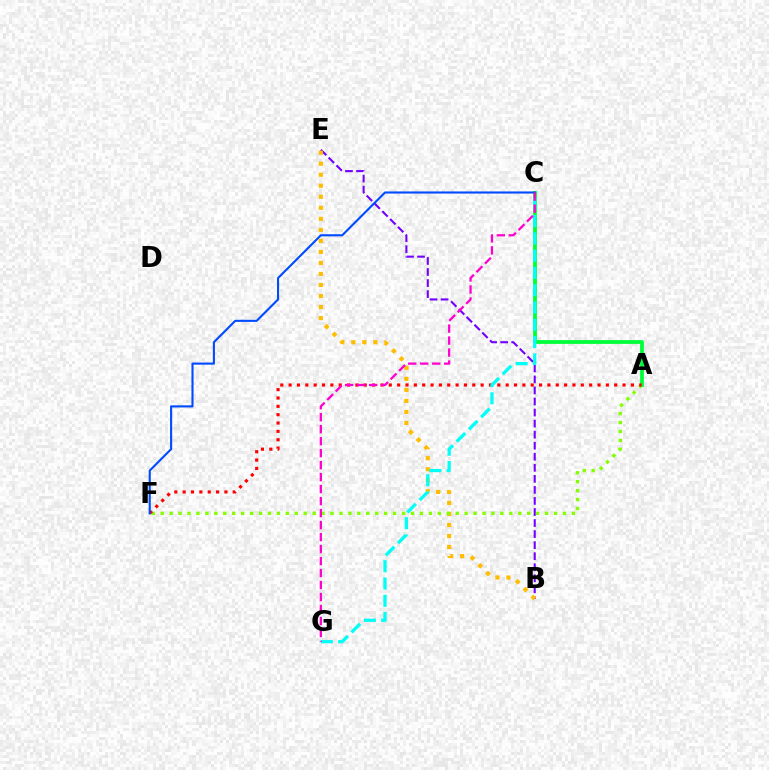{('B', 'E'): [{'color': '#7200ff', 'line_style': 'dashed', 'thickness': 1.5}, {'color': '#ffbd00', 'line_style': 'dotted', 'thickness': 3.0}], ('A', 'F'): [{'color': '#84ff00', 'line_style': 'dotted', 'thickness': 2.43}, {'color': '#ff0000', 'line_style': 'dotted', 'thickness': 2.27}], ('A', 'C'): [{'color': '#00ff39', 'line_style': 'solid', 'thickness': 2.73}], ('C', 'F'): [{'color': '#004bff', 'line_style': 'solid', 'thickness': 1.52}], ('C', 'G'): [{'color': '#00fff6', 'line_style': 'dashed', 'thickness': 2.35}, {'color': '#ff00cf', 'line_style': 'dashed', 'thickness': 1.63}]}